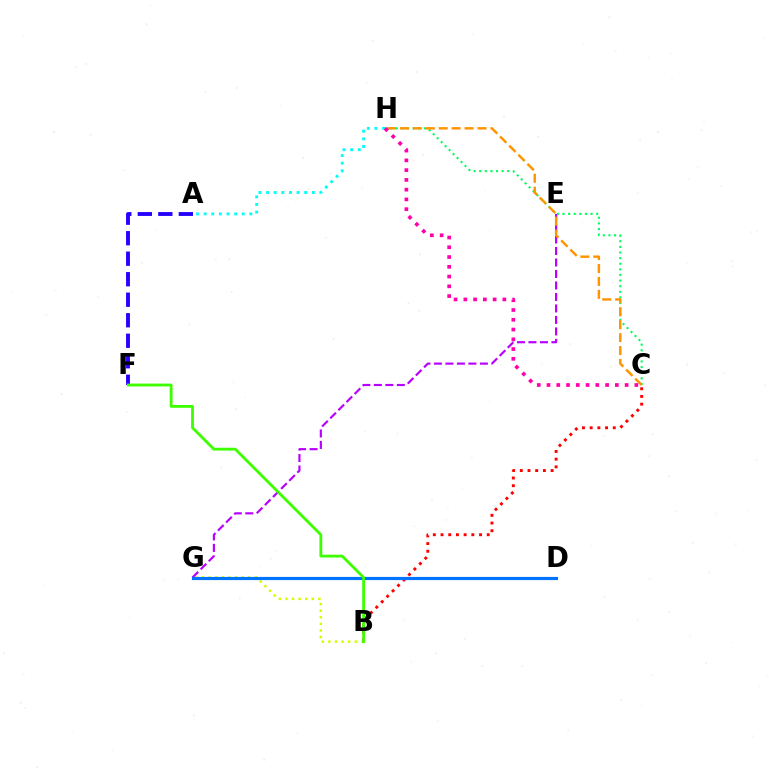{('A', 'H'): [{'color': '#00fff6', 'line_style': 'dotted', 'thickness': 2.07}], ('A', 'F'): [{'color': '#2500ff', 'line_style': 'dashed', 'thickness': 2.79}], ('B', 'C'): [{'color': '#ff0000', 'line_style': 'dotted', 'thickness': 2.09}], ('C', 'H'): [{'color': '#00ff5c', 'line_style': 'dotted', 'thickness': 1.52}, {'color': '#ff9400', 'line_style': 'dashed', 'thickness': 1.76}, {'color': '#ff00ac', 'line_style': 'dotted', 'thickness': 2.65}], ('E', 'G'): [{'color': '#b900ff', 'line_style': 'dashed', 'thickness': 1.56}], ('B', 'G'): [{'color': '#d1ff00', 'line_style': 'dotted', 'thickness': 1.79}], ('D', 'G'): [{'color': '#0074ff', 'line_style': 'solid', 'thickness': 2.28}], ('B', 'F'): [{'color': '#3dff00', 'line_style': 'solid', 'thickness': 2.03}]}